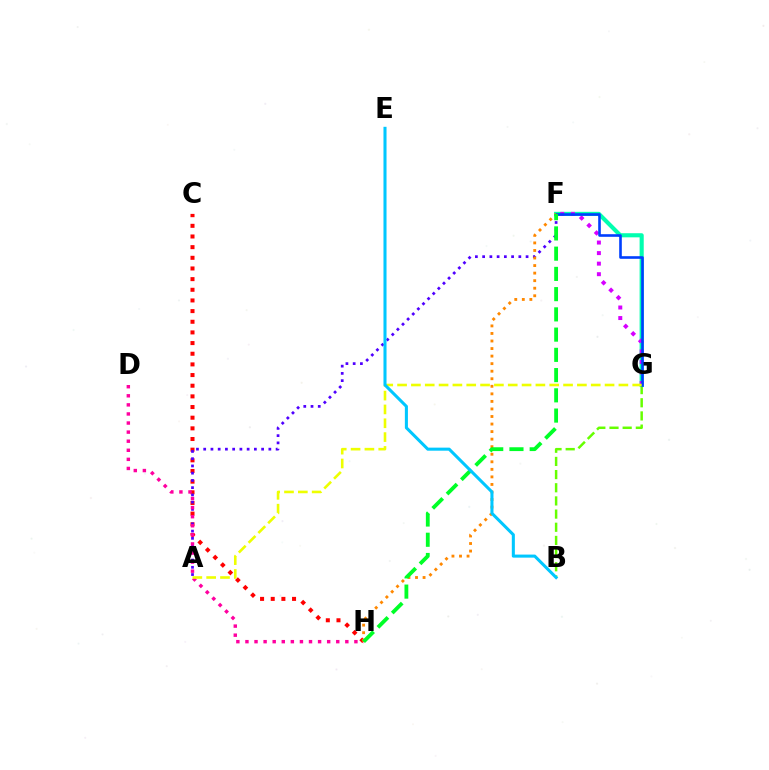{('F', 'G'): [{'color': '#00ffaf', 'line_style': 'solid', 'thickness': 2.97}, {'color': '#d600ff', 'line_style': 'dotted', 'thickness': 2.87}, {'color': '#003fff', 'line_style': 'solid', 'thickness': 1.89}], ('B', 'G'): [{'color': '#66ff00', 'line_style': 'dashed', 'thickness': 1.79}], ('C', 'H'): [{'color': '#ff0000', 'line_style': 'dotted', 'thickness': 2.9}], ('A', 'F'): [{'color': '#4f00ff', 'line_style': 'dotted', 'thickness': 1.97}], ('D', 'H'): [{'color': '#ff00a0', 'line_style': 'dotted', 'thickness': 2.47}], ('F', 'H'): [{'color': '#ff8800', 'line_style': 'dotted', 'thickness': 2.05}, {'color': '#00ff27', 'line_style': 'dashed', 'thickness': 2.75}], ('A', 'G'): [{'color': '#eeff00', 'line_style': 'dashed', 'thickness': 1.88}], ('B', 'E'): [{'color': '#00c7ff', 'line_style': 'solid', 'thickness': 2.2}]}